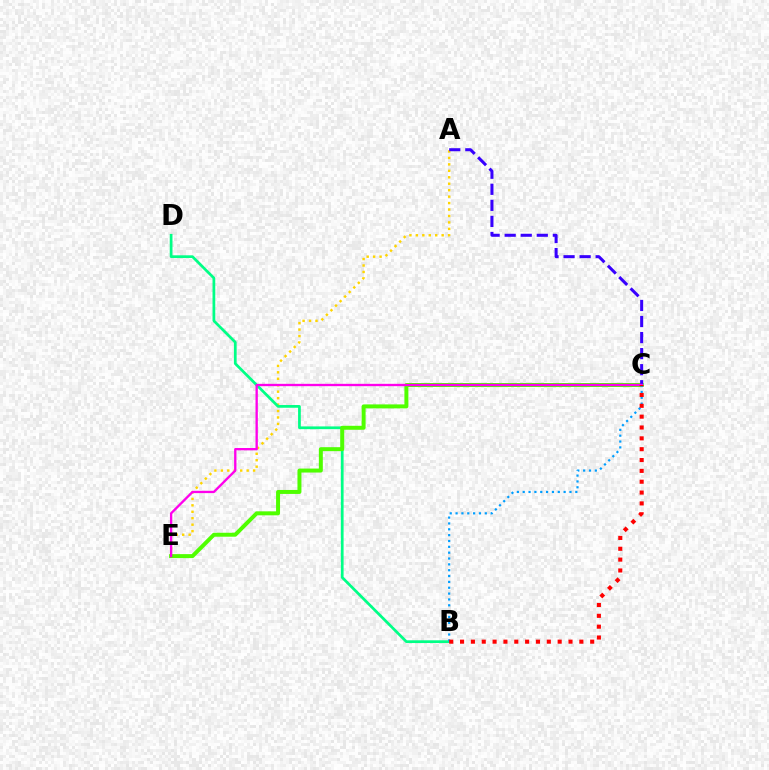{('A', 'E'): [{'color': '#ffd500', 'line_style': 'dotted', 'thickness': 1.75}], ('B', 'D'): [{'color': '#00ff86', 'line_style': 'solid', 'thickness': 1.97}], ('C', 'E'): [{'color': '#4fff00', 'line_style': 'solid', 'thickness': 2.86}, {'color': '#ff00ed', 'line_style': 'solid', 'thickness': 1.68}], ('A', 'C'): [{'color': '#3700ff', 'line_style': 'dashed', 'thickness': 2.18}], ('B', 'C'): [{'color': '#009eff', 'line_style': 'dotted', 'thickness': 1.59}, {'color': '#ff0000', 'line_style': 'dotted', 'thickness': 2.95}]}